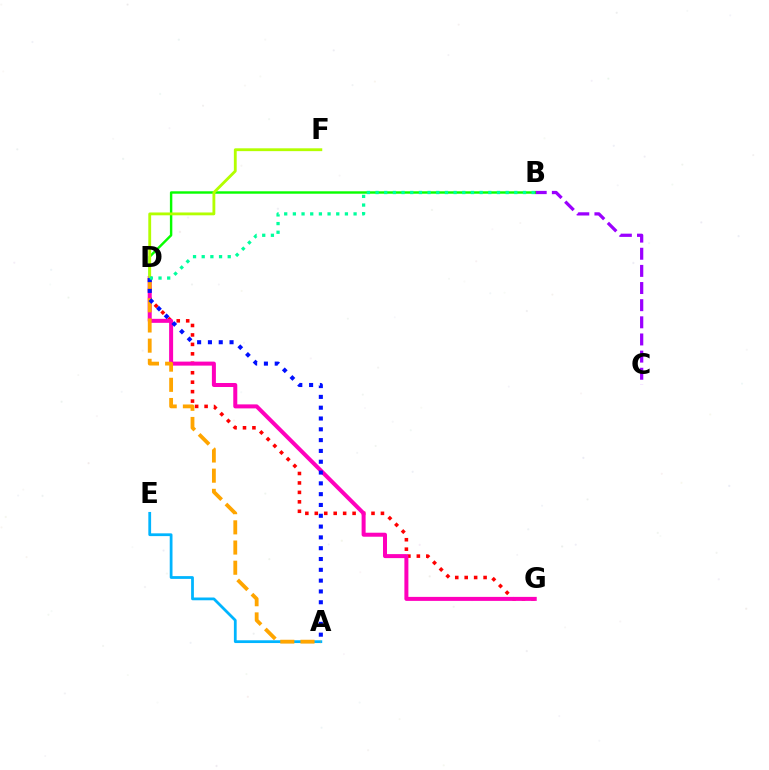{('D', 'G'): [{'color': '#ff0000', 'line_style': 'dotted', 'thickness': 2.57}, {'color': '#ff00bd', 'line_style': 'solid', 'thickness': 2.88}], ('B', 'C'): [{'color': '#9b00ff', 'line_style': 'dashed', 'thickness': 2.33}], ('B', 'D'): [{'color': '#08ff00', 'line_style': 'solid', 'thickness': 1.75}, {'color': '#00ff9d', 'line_style': 'dotted', 'thickness': 2.36}], ('A', 'E'): [{'color': '#00b5ff', 'line_style': 'solid', 'thickness': 2.0}], ('D', 'F'): [{'color': '#b3ff00', 'line_style': 'solid', 'thickness': 2.04}], ('A', 'D'): [{'color': '#ffa500', 'line_style': 'dashed', 'thickness': 2.74}, {'color': '#0010ff', 'line_style': 'dotted', 'thickness': 2.94}]}